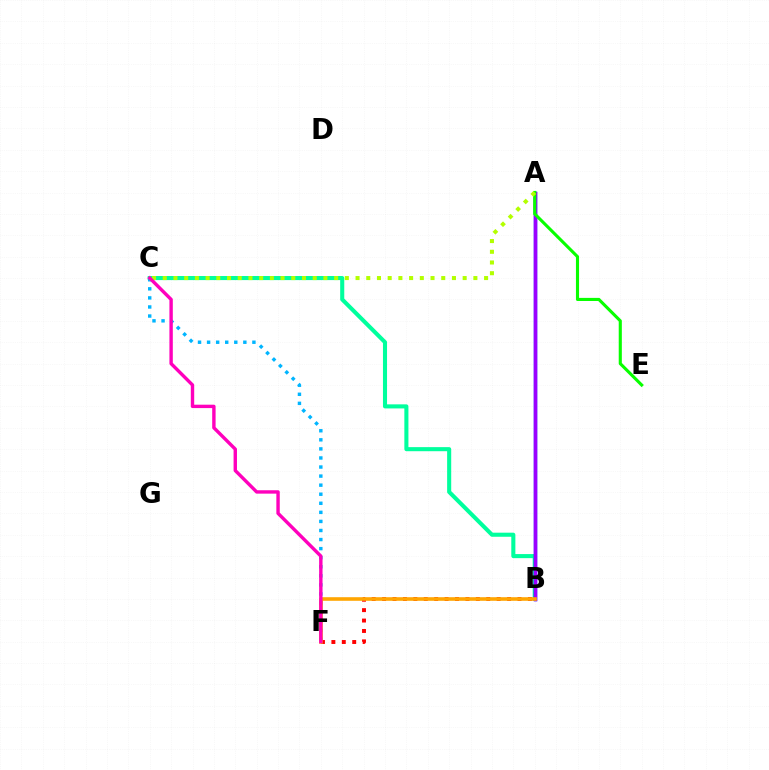{('B', 'C'): [{'color': '#00ff9d', 'line_style': 'solid', 'thickness': 2.94}], ('A', 'B'): [{'color': '#0010ff', 'line_style': 'solid', 'thickness': 2.49}, {'color': '#9b00ff', 'line_style': 'solid', 'thickness': 2.43}], ('C', 'F'): [{'color': '#00b5ff', 'line_style': 'dotted', 'thickness': 2.46}, {'color': '#ff00bd', 'line_style': 'solid', 'thickness': 2.45}], ('A', 'E'): [{'color': '#08ff00', 'line_style': 'solid', 'thickness': 2.24}], ('B', 'F'): [{'color': '#ff0000', 'line_style': 'dotted', 'thickness': 2.83}, {'color': '#ffa500', 'line_style': 'solid', 'thickness': 2.59}], ('A', 'C'): [{'color': '#b3ff00', 'line_style': 'dotted', 'thickness': 2.91}]}